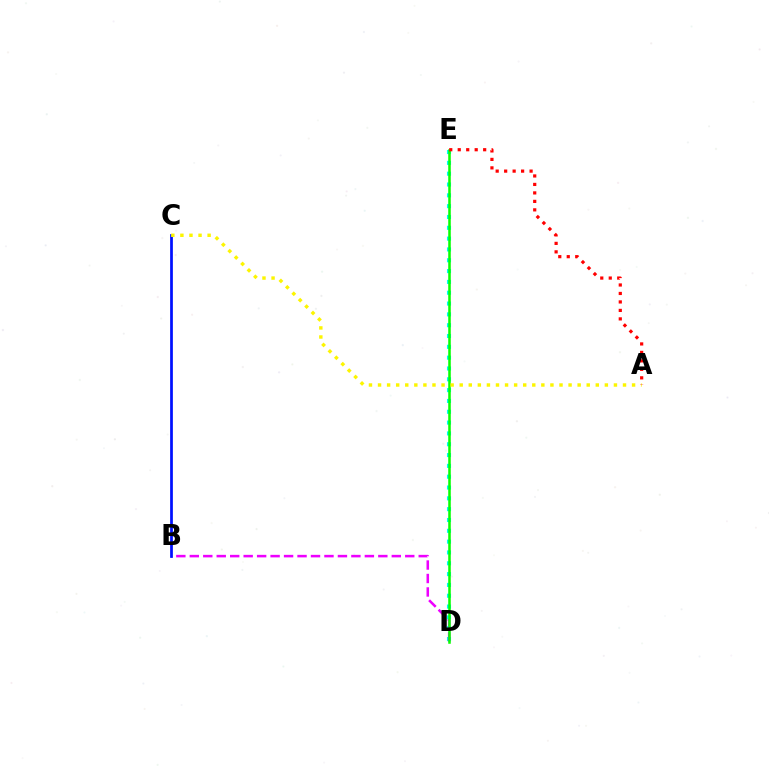{('D', 'E'): [{'color': '#00fff6', 'line_style': 'dotted', 'thickness': 2.94}, {'color': '#08ff00', 'line_style': 'solid', 'thickness': 1.83}], ('B', 'D'): [{'color': '#ee00ff', 'line_style': 'dashed', 'thickness': 1.83}], ('B', 'C'): [{'color': '#0010ff', 'line_style': 'solid', 'thickness': 1.97}], ('A', 'C'): [{'color': '#fcf500', 'line_style': 'dotted', 'thickness': 2.47}], ('A', 'E'): [{'color': '#ff0000', 'line_style': 'dotted', 'thickness': 2.3}]}